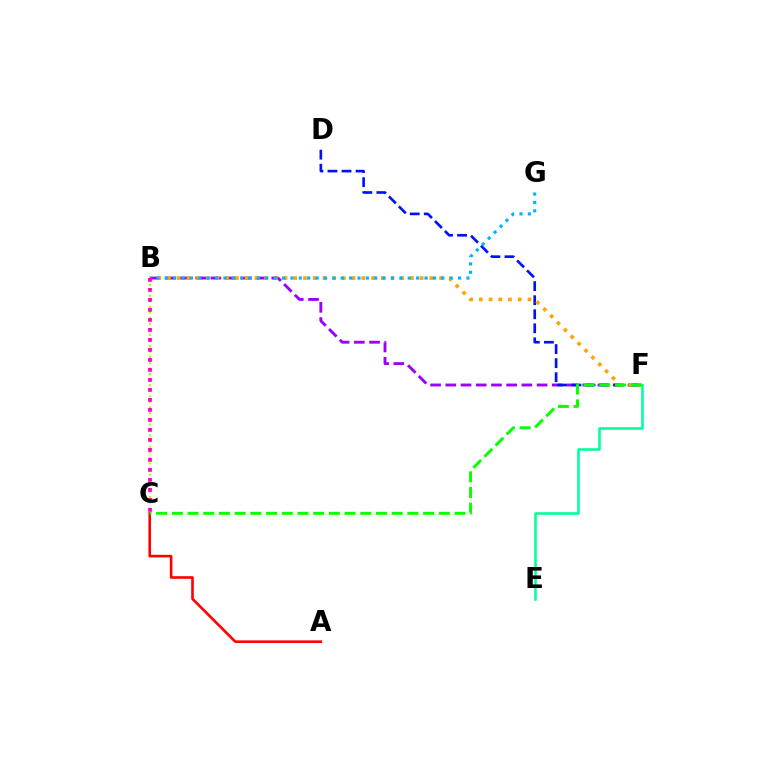{('B', 'F'): [{'color': '#9b00ff', 'line_style': 'dashed', 'thickness': 2.07}, {'color': '#ffa500', 'line_style': 'dotted', 'thickness': 2.64}], ('D', 'F'): [{'color': '#0010ff', 'line_style': 'dashed', 'thickness': 1.91}], ('B', 'C'): [{'color': '#b3ff00', 'line_style': 'dotted', 'thickness': 1.52}, {'color': '#ff00bd', 'line_style': 'dotted', 'thickness': 2.72}], ('B', 'G'): [{'color': '#00b5ff', 'line_style': 'dotted', 'thickness': 2.28}], ('A', 'C'): [{'color': '#ff0000', 'line_style': 'solid', 'thickness': 1.88}], ('E', 'F'): [{'color': '#00ff9d', 'line_style': 'solid', 'thickness': 1.87}], ('C', 'F'): [{'color': '#08ff00', 'line_style': 'dashed', 'thickness': 2.13}]}